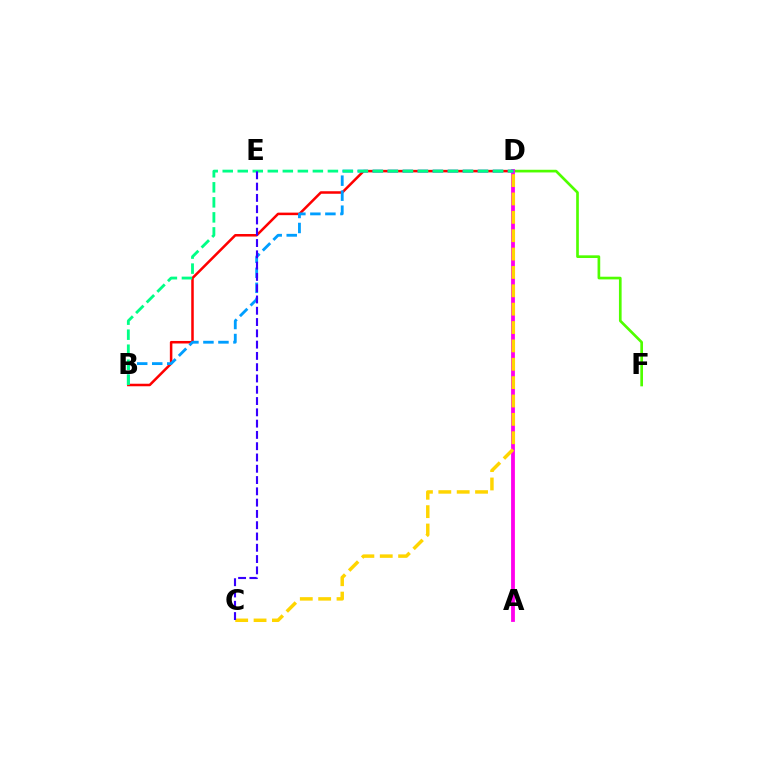{('B', 'D'): [{'color': '#ff0000', 'line_style': 'solid', 'thickness': 1.82}, {'color': '#009eff', 'line_style': 'dashed', 'thickness': 2.04}, {'color': '#00ff86', 'line_style': 'dashed', 'thickness': 2.04}], ('D', 'F'): [{'color': '#4fff00', 'line_style': 'solid', 'thickness': 1.93}], ('A', 'D'): [{'color': '#ff00ed', 'line_style': 'solid', 'thickness': 2.74}], ('C', 'D'): [{'color': '#ffd500', 'line_style': 'dashed', 'thickness': 2.5}], ('C', 'E'): [{'color': '#3700ff', 'line_style': 'dashed', 'thickness': 1.53}]}